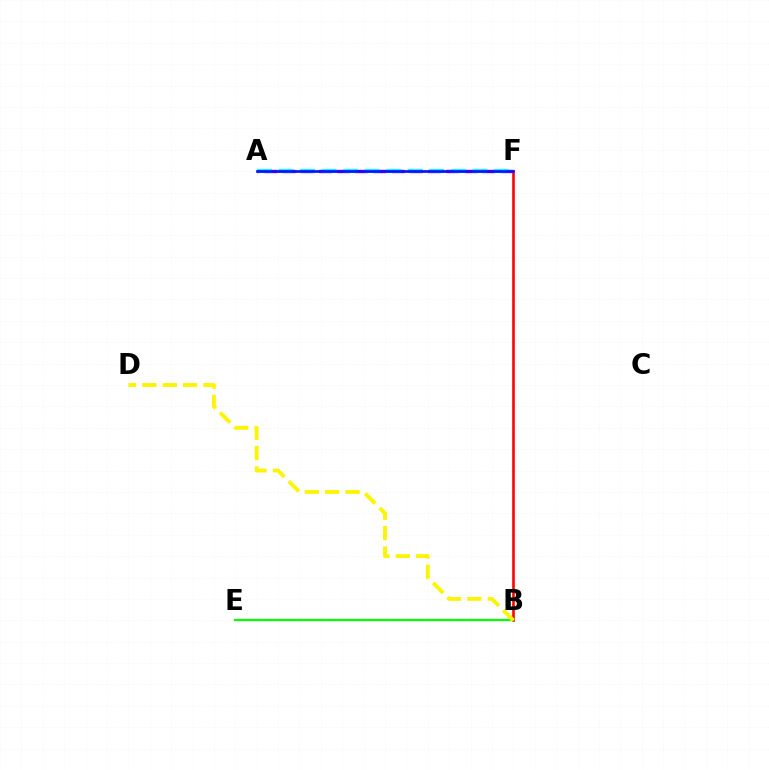{('B', 'F'): [{'color': '#ff0000', 'line_style': 'solid', 'thickness': 1.87}], ('A', 'F'): [{'color': '#ee00ff', 'line_style': 'dashed', 'thickness': 2.47}, {'color': '#00fff6', 'line_style': 'dashed', 'thickness': 2.93}, {'color': '#0010ff', 'line_style': 'solid', 'thickness': 1.92}], ('B', 'E'): [{'color': '#08ff00', 'line_style': 'solid', 'thickness': 1.61}], ('B', 'D'): [{'color': '#fcf500', 'line_style': 'dashed', 'thickness': 2.77}]}